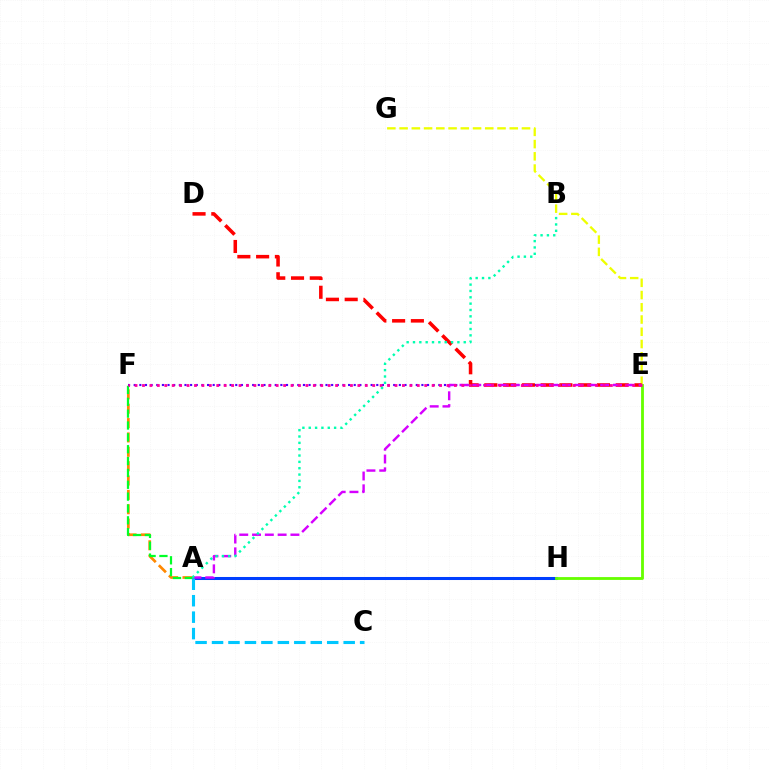{('E', 'F'): [{'color': '#4f00ff', 'line_style': 'dotted', 'thickness': 1.53}, {'color': '#ff00a0', 'line_style': 'dotted', 'thickness': 2.02}], ('A', 'F'): [{'color': '#ff8800', 'line_style': 'dashed', 'thickness': 1.95}, {'color': '#00ff27', 'line_style': 'dashed', 'thickness': 1.61}], ('A', 'H'): [{'color': '#003fff', 'line_style': 'solid', 'thickness': 2.19}], ('E', 'G'): [{'color': '#eeff00', 'line_style': 'dashed', 'thickness': 1.66}], ('D', 'E'): [{'color': '#ff0000', 'line_style': 'dashed', 'thickness': 2.55}], ('A', 'E'): [{'color': '#d600ff', 'line_style': 'dashed', 'thickness': 1.74}], ('A', 'C'): [{'color': '#00c7ff', 'line_style': 'dashed', 'thickness': 2.24}], ('E', 'H'): [{'color': '#66ff00', 'line_style': 'solid', 'thickness': 2.03}], ('A', 'B'): [{'color': '#00ffaf', 'line_style': 'dotted', 'thickness': 1.72}]}